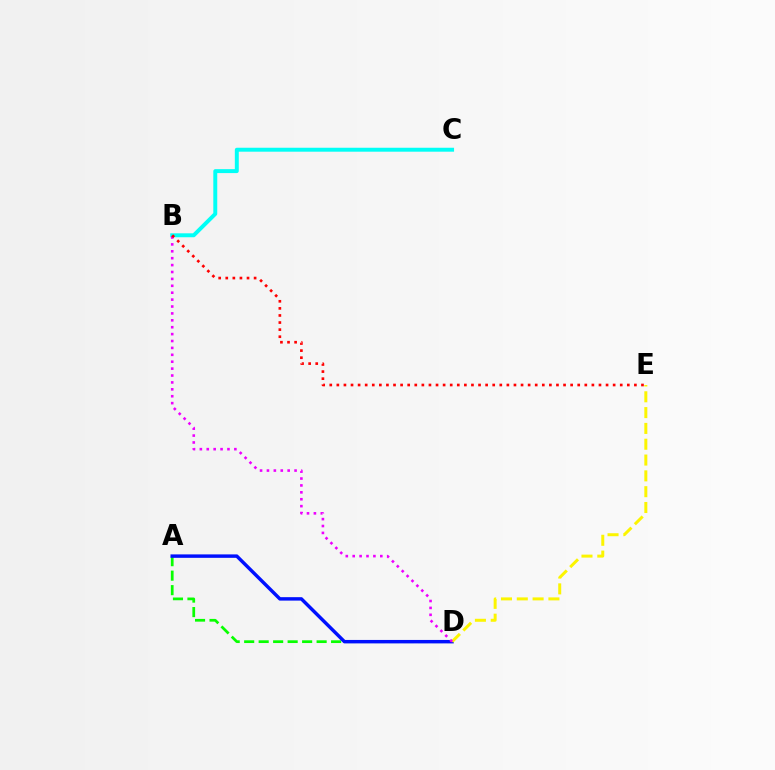{('A', 'D'): [{'color': '#08ff00', 'line_style': 'dashed', 'thickness': 1.97}, {'color': '#0010ff', 'line_style': 'solid', 'thickness': 2.48}], ('D', 'E'): [{'color': '#fcf500', 'line_style': 'dashed', 'thickness': 2.15}], ('B', 'C'): [{'color': '#00fff6', 'line_style': 'solid', 'thickness': 2.84}], ('B', 'D'): [{'color': '#ee00ff', 'line_style': 'dotted', 'thickness': 1.88}], ('B', 'E'): [{'color': '#ff0000', 'line_style': 'dotted', 'thickness': 1.92}]}